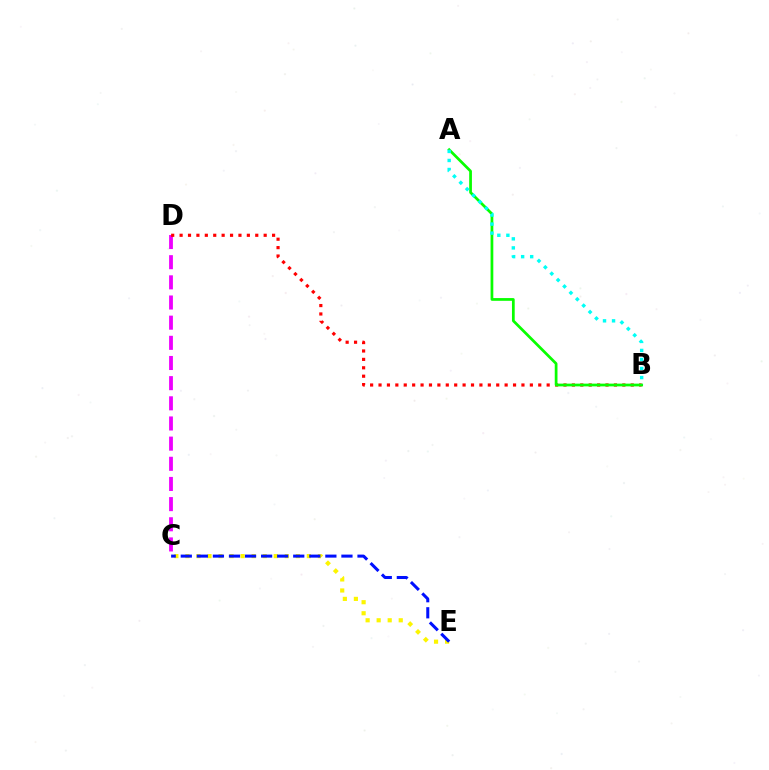{('C', 'E'): [{'color': '#fcf500', 'line_style': 'dotted', 'thickness': 3.0}, {'color': '#0010ff', 'line_style': 'dashed', 'thickness': 2.18}], ('C', 'D'): [{'color': '#ee00ff', 'line_style': 'dashed', 'thickness': 2.74}], ('B', 'D'): [{'color': '#ff0000', 'line_style': 'dotted', 'thickness': 2.28}], ('A', 'B'): [{'color': '#08ff00', 'line_style': 'solid', 'thickness': 1.97}, {'color': '#00fff6', 'line_style': 'dotted', 'thickness': 2.46}]}